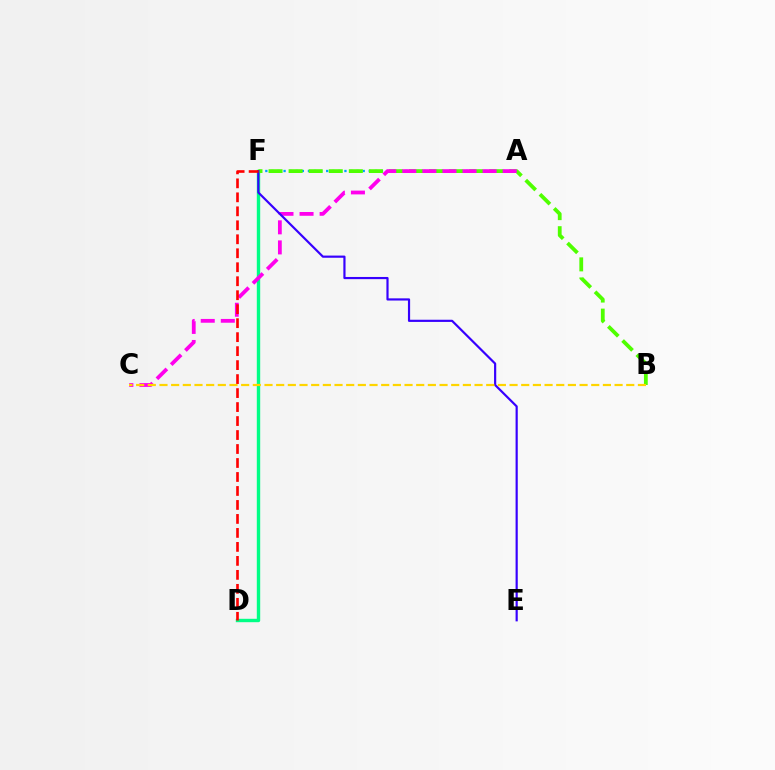{('D', 'F'): [{'color': '#00ff86', 'line_style': 'solid', 'thickness': 2.44}, {'color': '#ff0000', 'line_style': 'dashed', 'thickness': 1.9}], ('A', 'F'): [{'color': '#009eff', 'line_style': 'dotted', 'thickness': 1.65}], ('B', 'F'): [{'color': '#4fff00', 'line_style': 'dashed', 'thickness': 2.73}], ('A', 'C'): [{'color': '#ff00ed', 'line_style': 'dashed', 'thickness': 2.73}], ('E', 'F'): [{'color': '#3700ff', 'line_style': 'solid', 'thickness': 1.57}], ('B', 'C'): [{'color': '#ffd500', 'line_style': 'dashed', 'thickness': 1.59}]}